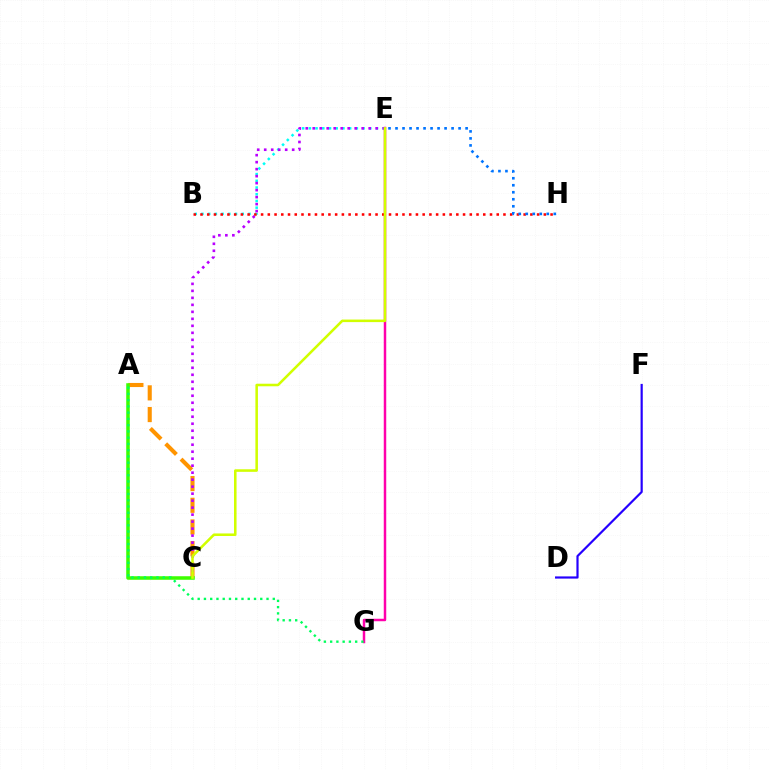{('A', 'C'): [{'color': '#ff9400', 'line_style': 'dashed', 'thickness': 2.95}, {'color': '#3dff00', 'line_style': 'solid', 'thickness': 2.55}], ('B', 'E'): [{'color': '#00fff6', 'line_style': 'dotted', 'thickness': 1.82}], ('E', 'G'): [{'color': '#ff00ac', 'line_style': 'solid', 'thickness': 1.78}], ('C', 'E'): [{'color': '#b900ff', 'line_style': 'dotted', 'thickness': 1.9}, {'color': '#d1ff00', 'line_style': 'solid', 'thickness': 1.84}], ('B', 'H'): [{'color': '#ff0000', 'line_style': 'dotted', 'thickness': 1.83}], ('D', 'F'): [{'color': '#2500ff', 'line_style': 'solid', 'thickness': 1.58}], ('A', 'G'): [{'color': '#00ff5c', 'line_style': 'dotted', 'thickness': 1.7}], ('E', 'H'): [{'color': '#0074ff', 'line_style': 'dotted', 'thickness': 1.9}]}